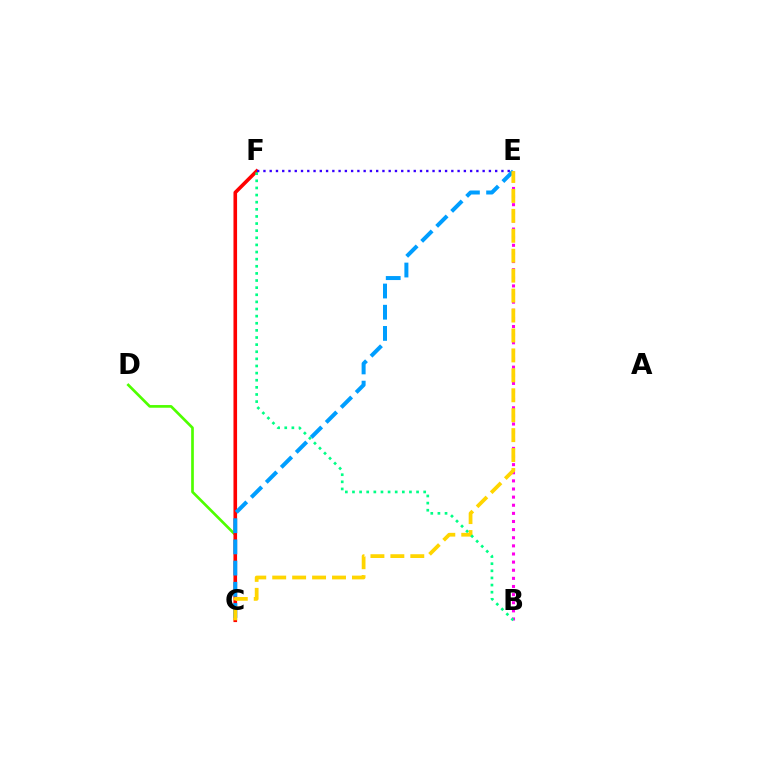{('C', 'D'): [{'color': '#4fff00', 'line_style': 'solid', 'thickness': 1.93}], ('C', 'F'): [{'color': '#ff0000', 'line_style': 'solid', 'thickness': 2.6}], ('B', 'E'): [{'color': '#ff00ed', 'line_style': 'dotted', 'thickness': 2.21}], ('C', 'E'): [{'color': '#009eff', 'line_style': 'dashed', 'thickness': 2.88}, {'color': '#ffd500', 'line_style': 'dashed', 'thickness': 2.71}], ('E', 'F'): [{'color': '#3700ff', 'line_style': 'dotted', 'thickness': 1.7}], ('B', 'F'): [{'color': '#00ff86', 'line_style': 'dotted', 'thickness': 1.94}]}